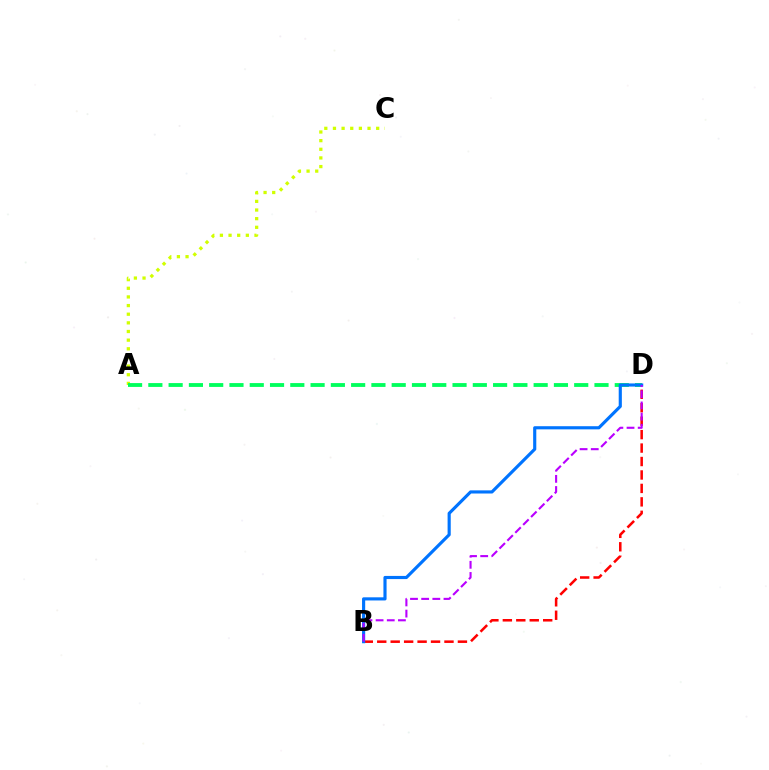{('A', 'C'): [{'color': '#d1ff00', 'line_style': 'dotted', 'thickness': 2.35}], ('A', 'D'): [{'color': '#00ff5c', 'line_style': 'dashed', 'thickness': 2.75}], ('B', 'D'): [{'color': '#ff0000', 'line_style': 'dashed', 'thickness': 1.83}, {'color': '#0074ff', 'line_style': 'solid', 'thickness': 2.26}, {'color': '#b900ff', 'line_style': 'dashed', 'thickness': 1.52}]}